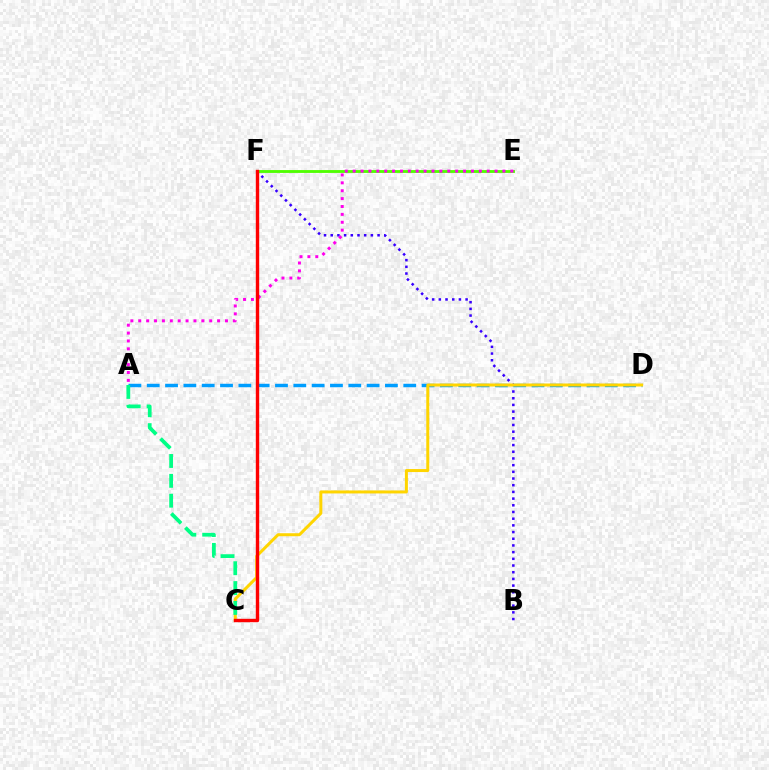{('B', 'F'): [{'color': '#3700ff', 'line_style': 'dotted', 'thickness': 1.82}], ('A', 'D'): [{'color': '#009eff', 'line_style': 'dashed', 'thickness': 2.49}], ('C', 'D'): [{'color': '#ffd500', 'line_style': 'solid', 'thickness': 2.16}], ('A', 'C'): [{'color': '#00ff86', 'line_style': 'dashed', 'thickness': 2.7}], ('E', 'F'): [{'color': '#4fff00', 'line_style': 'solid', 'thickness': 2.05}], ('A', 'E'): [{'color': '#ff00ed', 'line_style': 'dotted', 'thickness': 2.14}], ('C', 'F'): [{'color': '#ff0000', 'line_style': 'solid', 'thickness': 2.44}]}